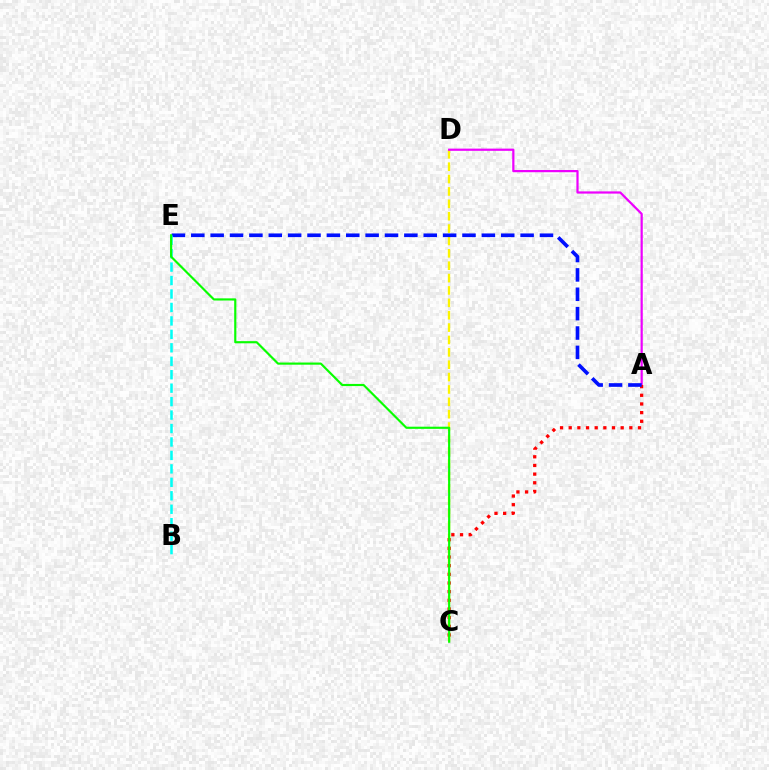{('C', 'D'): [{'color': '#fcf500', 'line_style': 'dashed', 'thickness': 1.68}], ('A', 'D'): [{'color': '#ee00ff', 'line_style': 'solid', 'thickness': 1.6}], ('A', 'C'): [{'color': '#ff0000', 'line_style': 'dotted', 'thickness': 2.35}], ('A', 'E'): [{'color': '#0010ff', 'line_style': 'dashed', 'thickness': 2.63}], ('B', 'E'): [{'color': '#00fff6', 'line_style': 'dashed', 'thickness': 1.83}], ('C', 'E'): [{'color': '#08ff00', 'line_style': 'solid', 'thickness': 1.55}]}